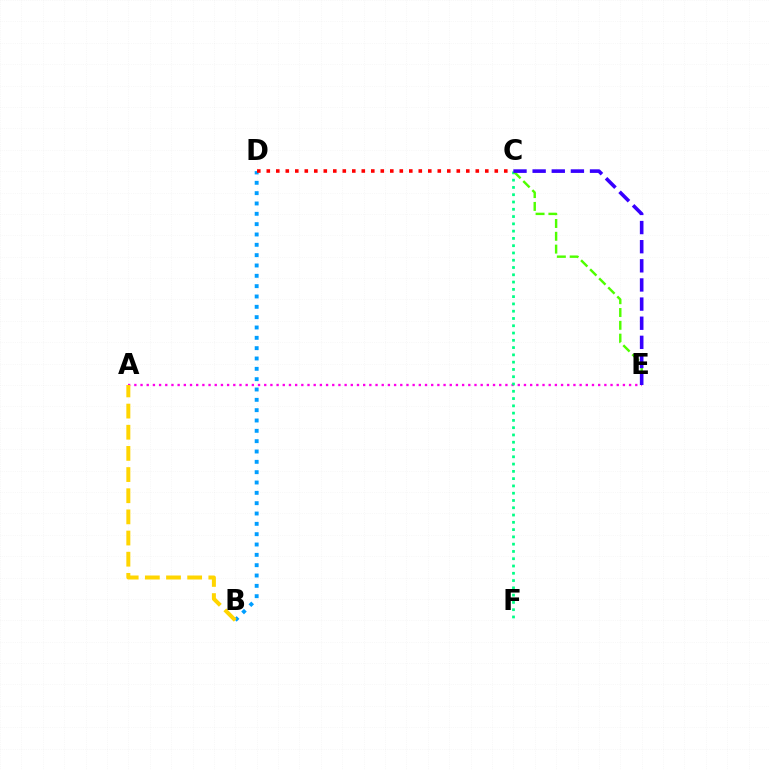{('A', 'E'): [{'color': '#ff00ed', 'line_style': 'dotted', 'thickness': 1.68}], ('C', 'F'): [{'color': '#00ff86', 'line_style': 'dotted', 'thickness': 1.98}], ('C', 'E'): [{'color': '#4fff00', 'line_style': 'dashed', 'thickness': 1.74}, {'color': '#3700ff', 'line_style': 'dashed', 'thickness': 2.6}], ('B', 'D'): [{'color': '#009eff', 'line_style': 'dotted', 'thickness': 2.81}], ('C', 'D'): [{'color': '#ff0000', 'line_style': 'dotted', 'thickness': 2.58}], ('A', 'B'): [{'color': '#ffd500', 'line_style': 'dashed', 'thickness': 2.87}]}